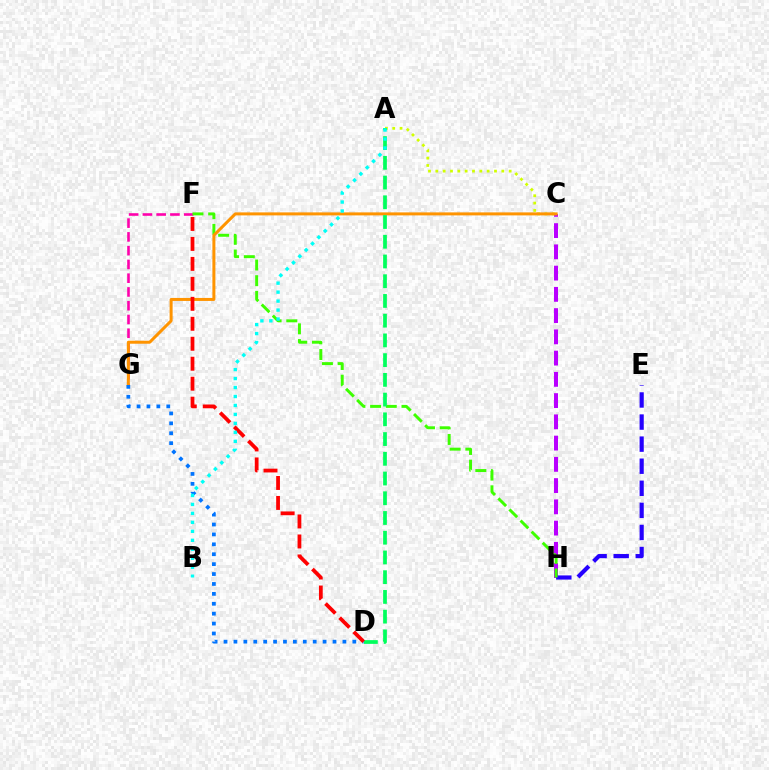{('F', 'G'): [{'color': '#ff00ac', 'line_style': 'dashed', 'thickness': 1.87}], ('C', 'H'): [{'color': '#b900ff', 'line_style': 'dashed', 'thickness': 2.89}], ('E', 'H'): [{'color': '#2500ff', 'line_style': 'dashed', 'thickness': 3.0}], ('F', 'H'): [{'color': '#3dff00', 'line_style': 'dashed', 'thickness': 2.13}], ('A', 'C'): [{'color': '#d1ff00', 'line_style': 'dotted', 'thickness': 1.99}], ('C', 'G'): [{'color': '#ff9400', 'line_style': 'solid', 'thickness': 2.16}], ('A', 'D'): [{'color': '#00ff5c', 'line_style': 'dashed', 'thickness': 2.68}], ('D', 'G'): [{'color': '#0074ff', 'line_style': 'dotted', 'thickness': 2.69}], ('D', 'F'): [{'color': '#ff0000', 'line_style': 'dashed', 'thickness': 2.71}], ('A', 'B'): [{'color': '#00fff6', 'line_style': 'dotted', 'thickness': 2.44}]}